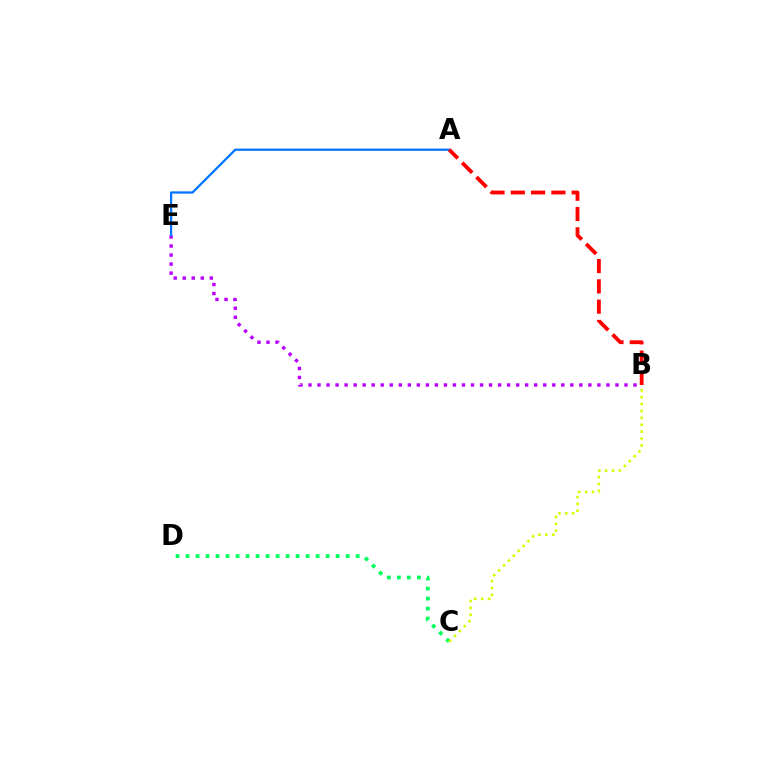{('B', 'E'): [{'color': '#b900ff', 'line_style': 'dotted', 'thickness': 2.45}], ('A', 'E'): [{'color': '#0074ff', 'line_style': 'solid', 'thickness': 1.62}], ('C', 'D'): [{'color': '#00ff5c', 'line_style': 'dotted', 'thickness': 2.72}], ('B', 'C'): [{'color': '#d1ff00', 'line_style': 'dotted', 'thickness': 1.87}], ('A', 'B'): [{'color': '#ff0000', 'line_style': 'dashed', 'thickness': 2.76}]}